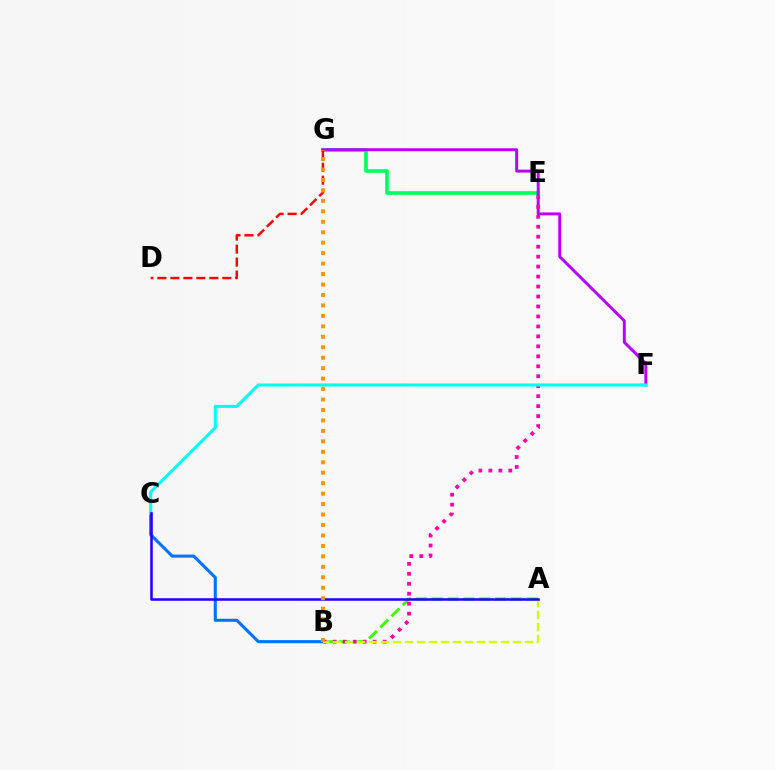{('A', 'B'): [{'color': '#3dff00', 'line_style': 'dashed', 'thickness': 2.15}, {'color': '#d1ff00', 'line_style': 'dashed', 'thickness': 1.63}], ('B', 'C'): [{'color': '#0074ff', 'line_style': 'solid', 'thickness': 2.22}], ('E', 'G'): [{'color': '#00ff5c', 'line_style': 'solid', 'thickness': 2.6}], ('F', 'G'): [{'color': '#b900ff', 'line_style': 'solid', 'thickness': 2.13}], ('B', 'E'): [{'color': '#ff00ac', 'line_style': 'dotted', 'thickness': 2.71}], ('D', 'G'): [{'color': '#ff0000', 'line_style': 'dashed', 'thickness': 1.76}], ('C', 'F'): [{'color': '#00fff6', 'line_style': 'solid', 'thickness': 2.21}], ('A', 'C'): [{'color': '#2500ff', 'line_style': 'solid', 'thickness': 1.83}], ('B', 'G'): [{'color': '#ff9400', 'line_style': 'dotted', 'thickness': 2.84}]}